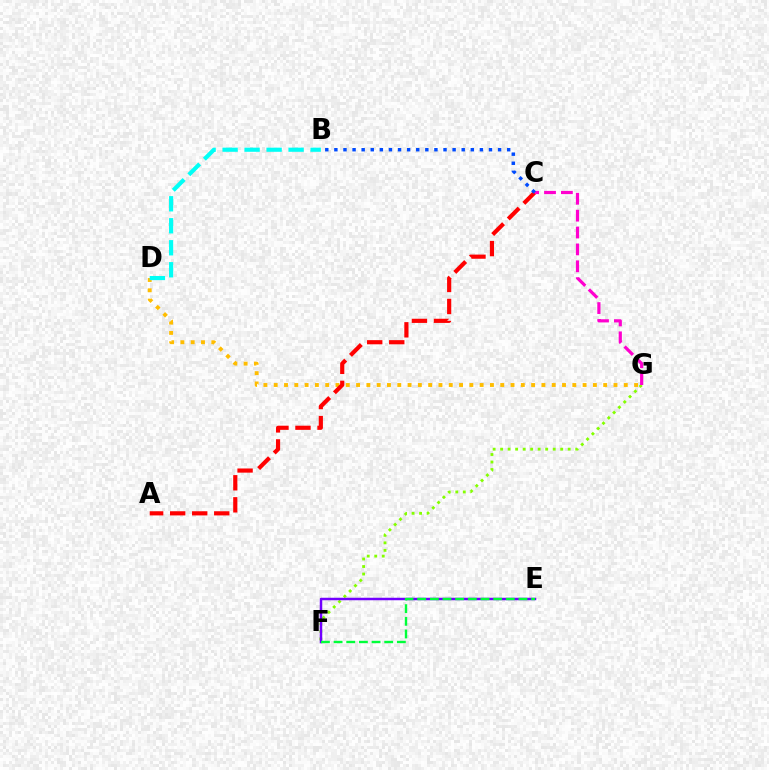{('F', 'G'): [{'color': '#84ff00', 'line_style': 'dotted', 'thickness': 2.04}], ('D', 'G'): [{'color': '#ffbd00', 'line_style': 'dotted', 'thickness': 2.8}], ('A', 'C'): [{'color': '#ff0000', 'line_style': 'dashed', 'thickness': 2.99}], ('B', 'D'): [{'color': '#00fff6', 'line_style': 'dashed', 'thickness': 2.99}], ('E', 'F'): [{'color': '#7200ff', 'line_style': 'solid', 'thickness': 1.79}, {'color': '#00ff39', 'line_style': 'dashed', 'thickness': 1.72}], ('C', 'G'): [{'color': '#ff00cf', 'line_style': 'dashed', 'thickness': 2.29}], ('B', 'C'): [{'color': '#004bff', 'line_style': 'dotted', 'thickness': 2.47}]}